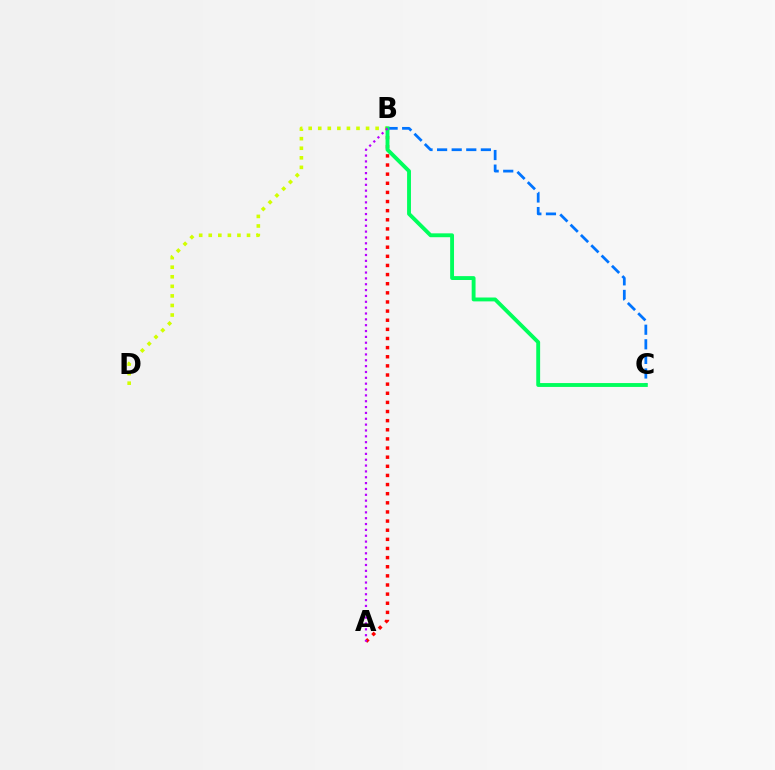{('A', 'B'): [{'color': '#ff0000', 'line_style': 'dotted', 'thickness': 2.48}, {'color': '#b900ff', 'line_style': 'dotted', 'thickness': 1.59}], ('B', 'C'): [{'color': '#0074ff', 'line_style': 'dashed', 'thickness': 1.98}, {'color': '#00ff5c', 'line_style': 'solid', 'thickness': 2.79}], ('B', 'D'): [{'color': '#d1ff00', 'line_style': 'dotted', 'thickness': 2.6}]}